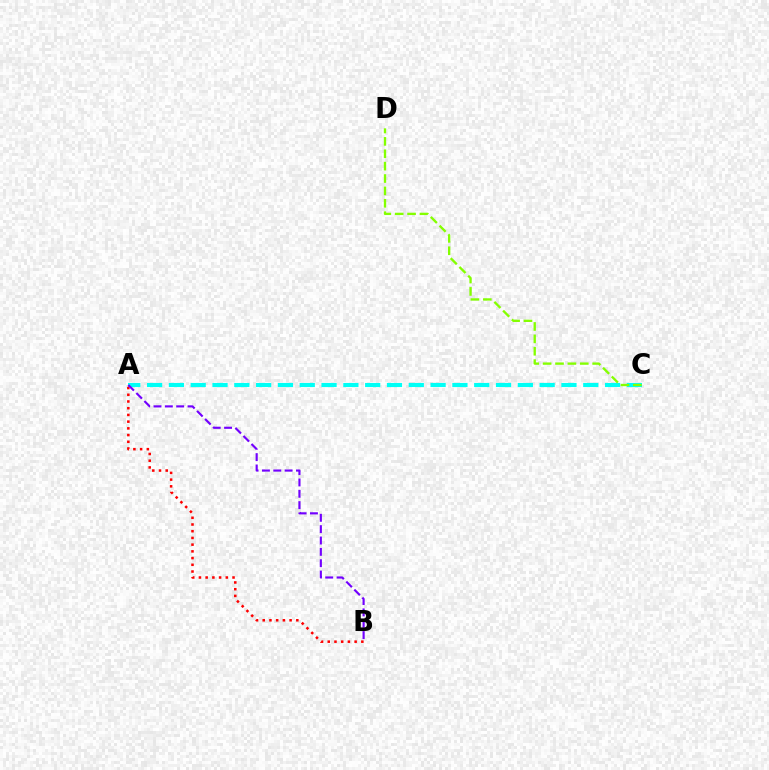{('A', 'C'): [{'color': '#00fff6', 'line_style': 'dashed', 'thickness': 2.96}], ('A', 'B'): [{'color': '#ff0000', 'line_style': 'dotted', 'thickness': 1.82}, {'color': '#7200ff', 'line_style': 'dashed', 'thickness': 1.54}], ('C', 'D'): [{'color': '#84ff00', 'line_style': 'dashed', 'thickness': 1.68}]}